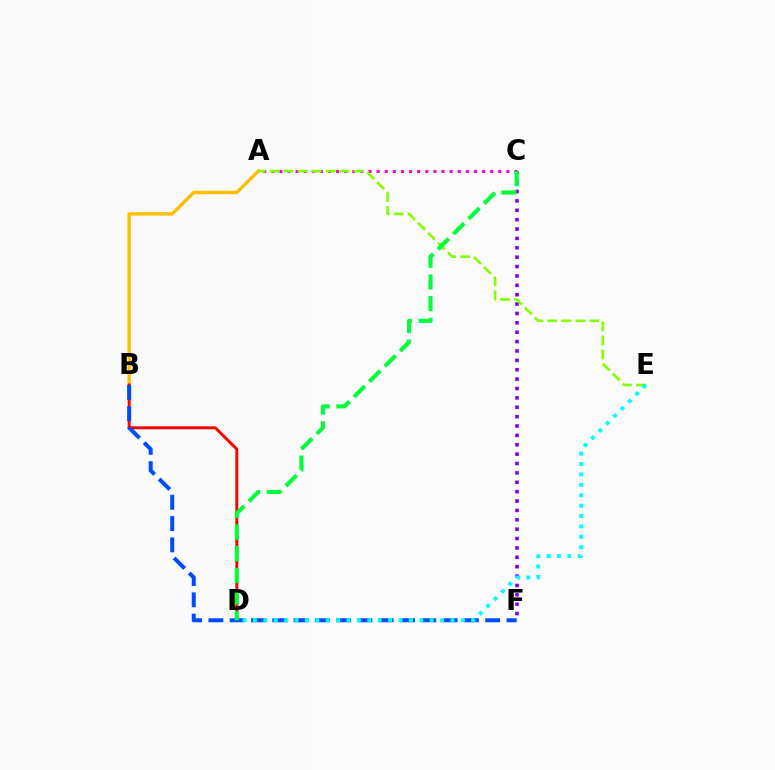{('A', 'C'): [{'color': '#ff00cf', 'line_style': 'dotted', 'thickness': 2.2}], ('A', 'B'): [{'color': '#ffbd00', 'line_style': 'solid', 'thickness': 2.43}], ('C', 'F'): [{'color': '#7200ff', 'line_style': 'dotted', 'thickness': 2.55}], ('B', 'D'): [{'color': '#ff0000', 'line_style': 'solid', 'thickness': 2.12}], ('A', 'E'): [{'color': '#84ff00', 'line_style': 'dashed', 'thickness': 1.91}], ('B', 'F'): [{'color': '#004bff', 'line_style': 'dashed', 'thickness': 2.89}], ('D', 'E'): [{'color': '#00fff6', 'line_style': 'dotted', 'thickness': 2.82}], ('C', 'D'): [{'color': '#00ff39', 'line_style': 'dashed', 'thickness': 2.94}]}